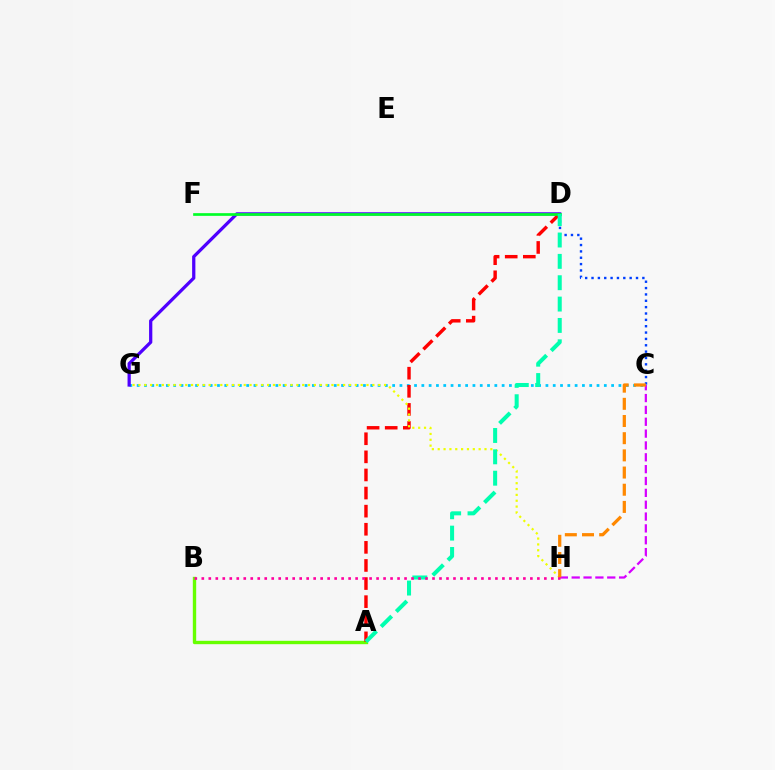{('A', 'B'): [{'color': '#66ff00', 'line_style': 'solid', 'thickness': 2.42}], ('C', 'D'): [{'color': '#003fff', 'line_style': 'dotted', 'thickness': 1.73}], ('C', 'G'): [{'color': '#00c7ff', 'line_style': 'dotted', 'thickness': 1.98}], ('D', 'G'): [{'color': '#4f00ff', 'line_style': 'solid', 'thickness': 2.34}], ('C', 'H'): [{'color': '#d600ff', 'line_style': 'dashed', 'thickness': 1.61}, {'color': '#ff8800', 'line_style': 'dashed', 'thickness': 2.33}], ('A', 'D'): [{'color': '#ff0000', 'line_style': 'dashed', 'thickness': 2.46}, {'color': '#00ffaf', 'line_style': 'dashed', 'thickness': 2.9}], ('D', 'F'): [{'color': '#00ff27', 'line_style': 'solid', 'thickness': 1.93}], ('G', 'H'): [{'color': '#eeff00', 'line_style': 'dotted', 'thickness': 1.59}], ('B', 'H'): [{'color': '#ff00a0', 'line_style': 'dotted', 'thickness': 1.9}]}